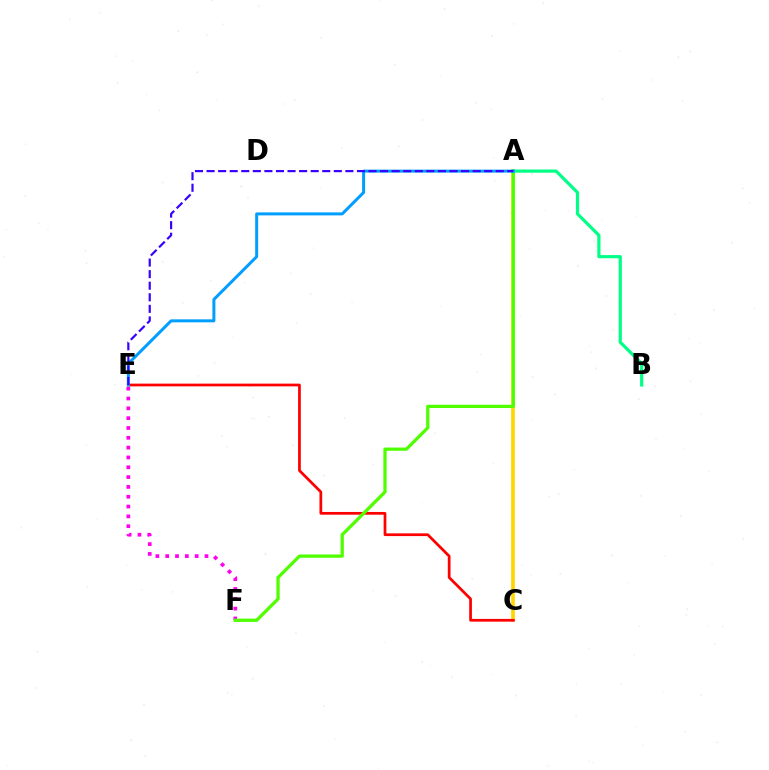{('A', 'C'): [{'color': '#ffd500', 'line_style': 'solid', 'thickness': 2.64}], ('C', 'E'): [{'color': '#ff0000', 'line_style': 'solid', 'thickness': 1.97}], ('E', 'F'): [{'color': '#ff00ed', 'line_style': 'dotted', 'thickness': 2.67}], ('A', 'F'): [{'color': '#4fff00', 'line_style': 'solid', 'thickness': 2.34}], ('A', 'B'): [{'color': '#00ff86', 'line_style': 'solid', 'thickness': 2.29}], ('A', 'E'): [{'color': '#009eff', 'line_style': 'solid', 'thickness': 2.15}, {'color': '#3700ff', 'line_style': 'dashed', 'thickness': 1.57}]}